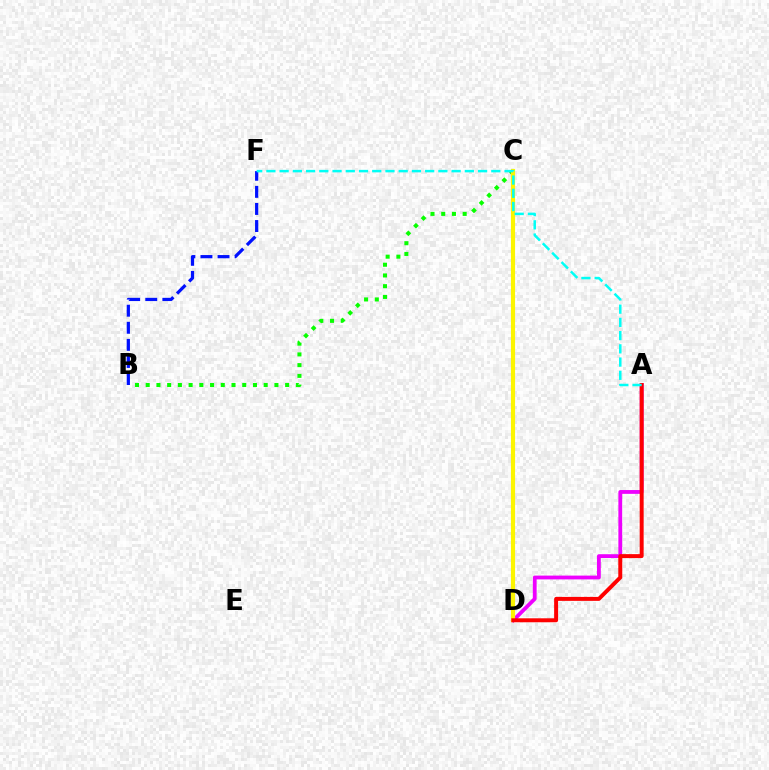{('B', 'C'): [{'color': '#08ff00', 'line_style': 'dotted', 'thickness': 2.91}], ('B', 'F'): [{'color': '#0010ff', 'line_style': 'dashed', 'thickness': 2.32}], ('A', 'D'): [{'color': '#ee00ff', 'line_style': 'solid', 'thickness': 2.74}, {'color': '#ff0000', 'line_style': 'solid', 'thickness': 2.85}], ('C', 'D'): [{'color': '#fcf500', 'line_style': 'solid', 'thickness': 2.99}], ('A', 'F'): [{'color': '#00fff6', 'line_style': 'dashed', 'thickness': 1.8}]}